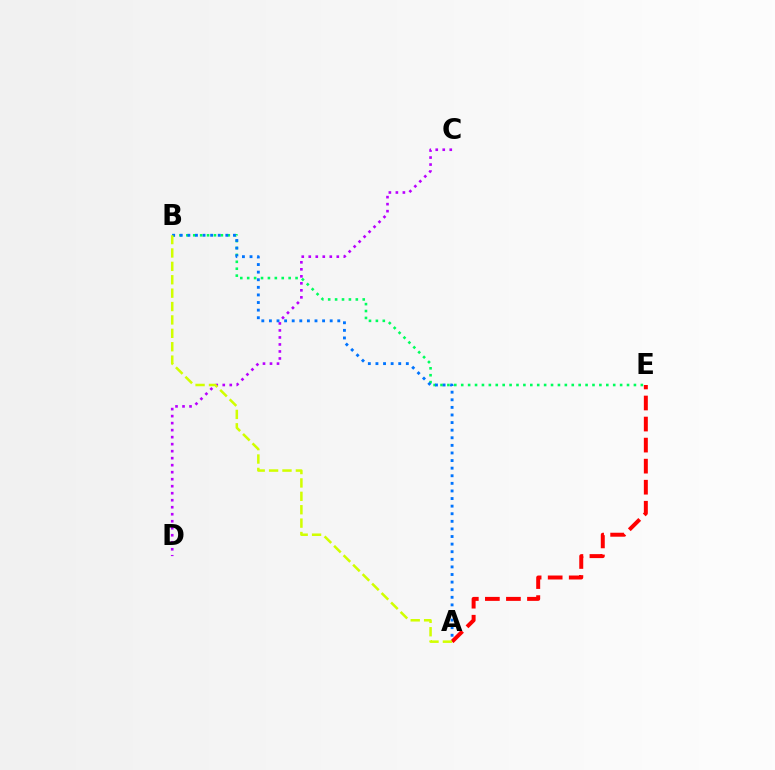{('B', 'E'): [{'color': '#00ff5c', 'line_style': 'dotted', 'thickness': 1.88}], ('C', 'D'): [{'color': '#b900ff', 'line_style': 'dotted', 'thickness': 1.9}], ('A', 'B'): [{'color': '#0074ff', 'line_style': 'dotted', 'thickness': 2.06}, {'color': '#d1ff00', 'line_style': 'dashed', 'thickness': 1.82}], ('A', 'E'): [{'color': '#ff0000', 'line_style': 'dashed', 'thickness': 2.86}]}